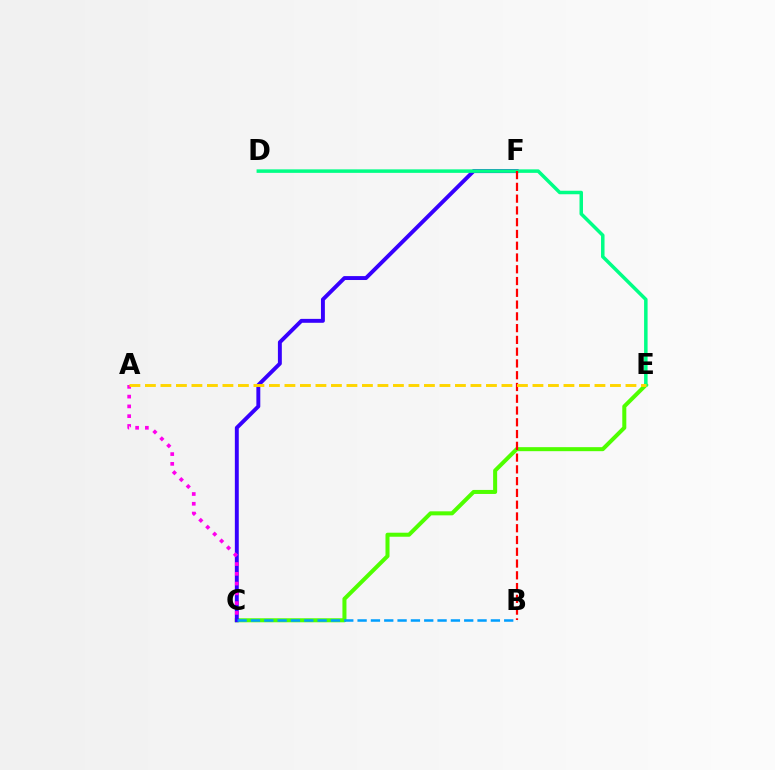{('C', 'E'): [{'color': '#4fff00', 'line_style': 'solid', 'thickness': 2.9}], ('C', 'F'): [{'color': '#3700ff', 'line_style': 'solid', 'thickness': 2.82}], ('D', 'E'): [{'color': '#00ff86', 'line_style': 'solid', 'thickness': 2.52}], ('B', 'C'): [{'color': '#009eff', 'line_style': 'dashed', 'thickness': 1.81}], ('A', 'C'): [{'color': '#ff00ed', 'line_style': 'dotted', 'thickness': 2.66}], ('B', 'F'): [{'color': '#ff0000', 'line_style': 'dashed', 'thickness': 1.6}], ('A', 'E'): [{'color': '#ffd500', 'line_style': 'dashed', 'thickness': 2.11}]}